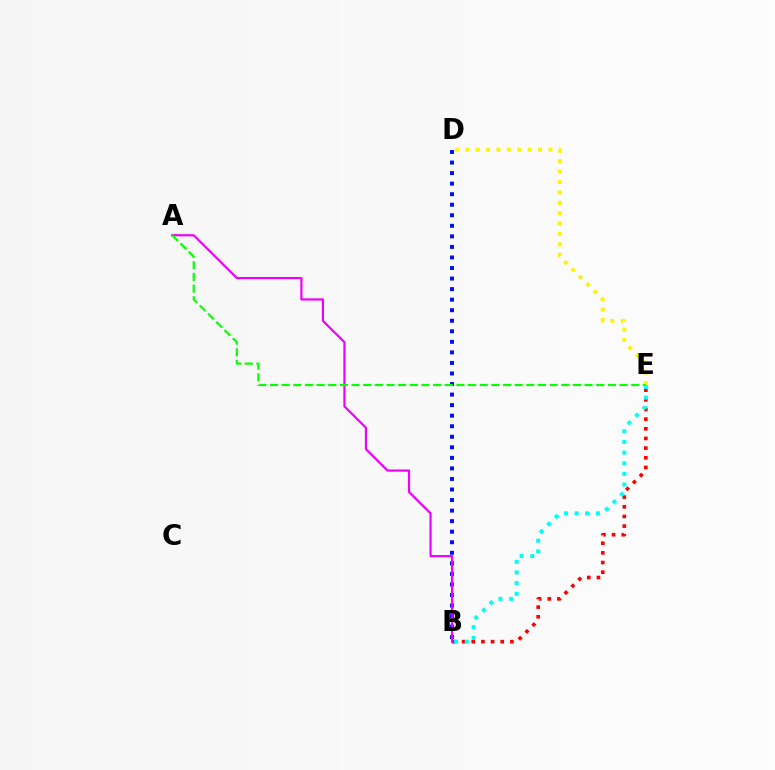{('D', 'E'): [{'color': '#fcf500', 'line_style': 'dotted', 'thickness': 2.82}], ('B', 'E'): [{'color': '#ff0000', 'line_style': 'dotted', 'thickness': 2.62}, {'color': '#00fff6', 'line_style': 'dotted', 'thickness': 2.89}], ('B', 'D'): [{'color': '#0010ff', 'line_style': 'dotted', 'thickness': 2.87}], ('A', 'B'): [{'color': '#ee00ff', 'line_style': 'solid', 'thickness': 1.58}], ('A', 'E'): [{'color': '#08ff00', 'line_style': 'dashed', 'thickness': 1.58}]}